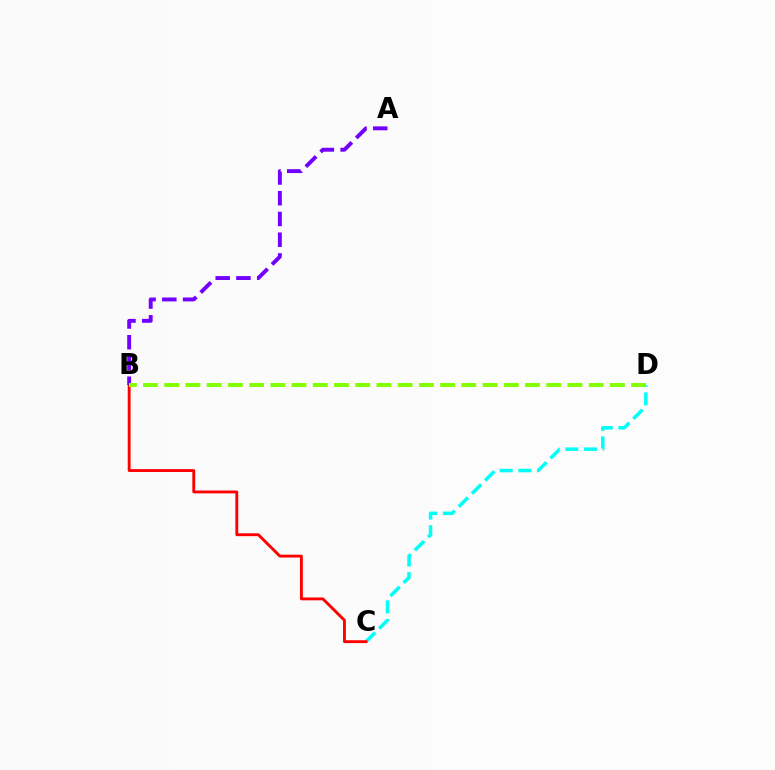{('C', 'D'): [{'color': '#00fff6', 'line_style': 'dashed', 'thickness': 2.53}], ('B', 'C'): [{'color': '#ff0000', 'line_style': 'solid', 'thickness': 2.06}], ('A', 'B'): [{'color': '#7200ff', 'line_style': 'dashed', 'thickness': 2.82}], ('B', 'D'): [{'color': '#84ff00', 'line_style': 'dashed', 'thickness': 2.88}]}